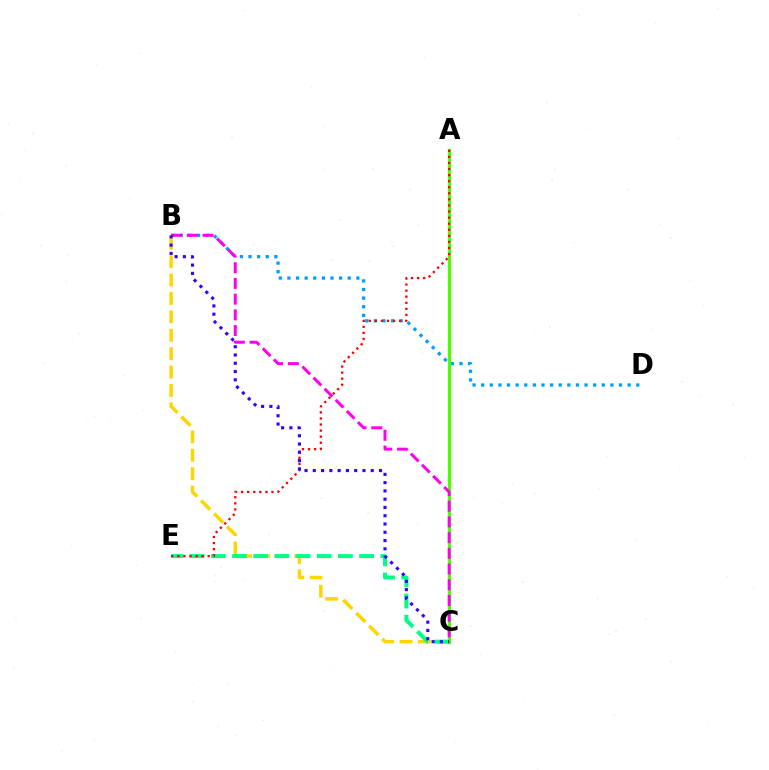{('B', 'C'): [{'color': '#ffd500', 'line_style': 'dashed', 'thickness': 2.5}, {'color': '#ff00ed', 'line_style': 'dashed', 'thickness': 2.13}, {'color': '#3700ff', 'line_style': 'dotted', 'thickness': 2.25}], ('C', 'E'): [{'color': '#00ff86', 'line_style': 'dashed', 'thickness': 2.88}], ('B', 'D'): [{'color': '#009eff', 'line_style': 'dotted', 'thickness': 2.34}], ('A', 'C'): [{'color': '#4fff00', 'line_style': 'solid', 'thickness': 2.33}], ('A', 'E'): [{'color': '#ff0000', 'line_style': 'dotted', 'thickness': 1.65}]}